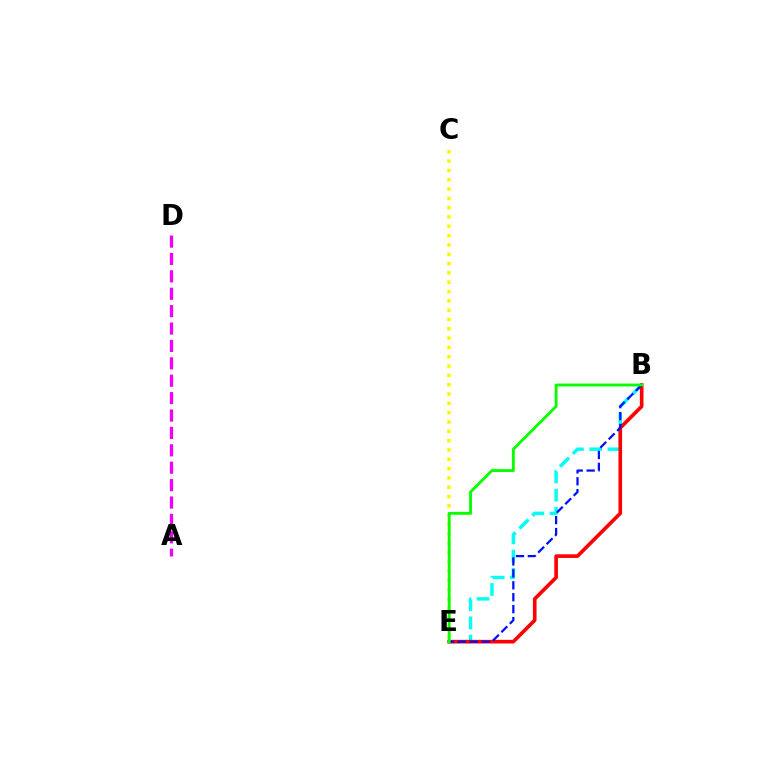{('A', 'D'): [{'color': '#ee00ff', 'line_style': 'dashed', 'thickness': 2.36}], ('B', 'E'): [{'color': '#00fff6', 'line_style': 'dashed', 'thickness': 2.48}, {'color': '#ff0000', 'line_style': 'solid', 'thickness': 2.62}, {'color': '#0010ff', 'line_style': 'dashed', 'thickness': 1.62}, {'color': '#08ff00', 'line_style': 'solid', 'thickness': 2.06}], ('C', 'E'): [{'color': '#fcf500', 'line_style': 'dotted', 'thickness': 2.53}]}